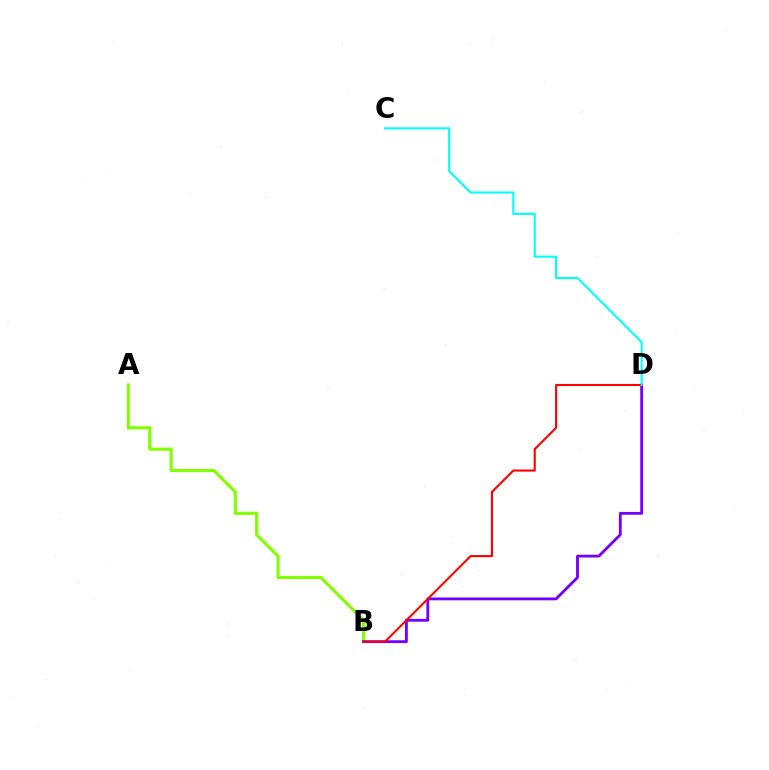{('A', 'B'): [{'color': '#84ff00', 'line_style': 'solid', 'thickness': 2.28}], ('B', 'D'): [{'color': '#7200ff', 'line_style': 'solid', 'thickness': 2.04}, {'color': '#ff0000', 'line_style': 'solid', 'thickness': 1.52}], ('C', 'D'): [{'color': '#00fff6', 'line_style': 'solid', 'thickness': 1.51}]}